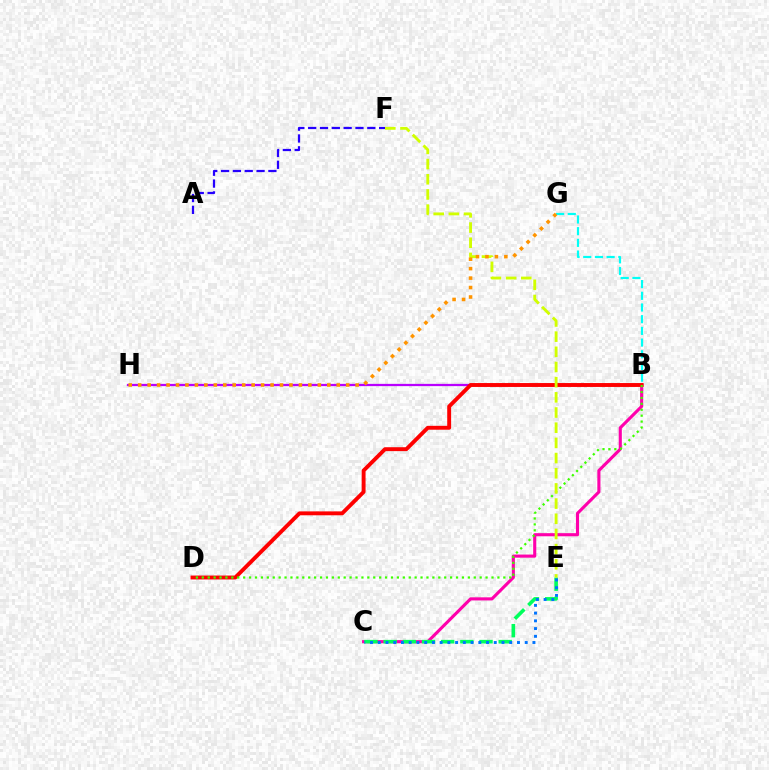{('B', 'C'): [{'color': '#ff00ac', 'line_style': 'solid', 'thickness': 2.24}], ('B', 'H'): [{'color': '#b900ff', 'line_style': 'solid', 'thickness': 1.63}], ('C', 'E'): [{'color': '#00ff5c', 'line_style': 'dashed', 'thickness': 2.6}, {'color': '#0074ff', 'line_style': 'dotted', 'thickness': 2.1}], ('A', 'F'): [{'color': '#2500ff', 'line_style': 'dashed', 'thickness': 1.61}], ('B', 'D'): [{'color': '#ff0000', 'line_style': 'solid', 'thickness': 2.81}, {'color': '#3dff00', 'line_style': 'dotted', 'thickness': 1.61}], ('E', 'F'): [{'color': '#d1ff00', 'line_style': 'dashed', 'thickness': 2.06}], ('B', 'G'): [{'color': '#00fff6', 'line_style': 'dashed', 'thickness': 1.59}], ('G', 'H'): [{'color': '#ff9400', 'line_style': 'dotted', 'thickness': 2.57}]}